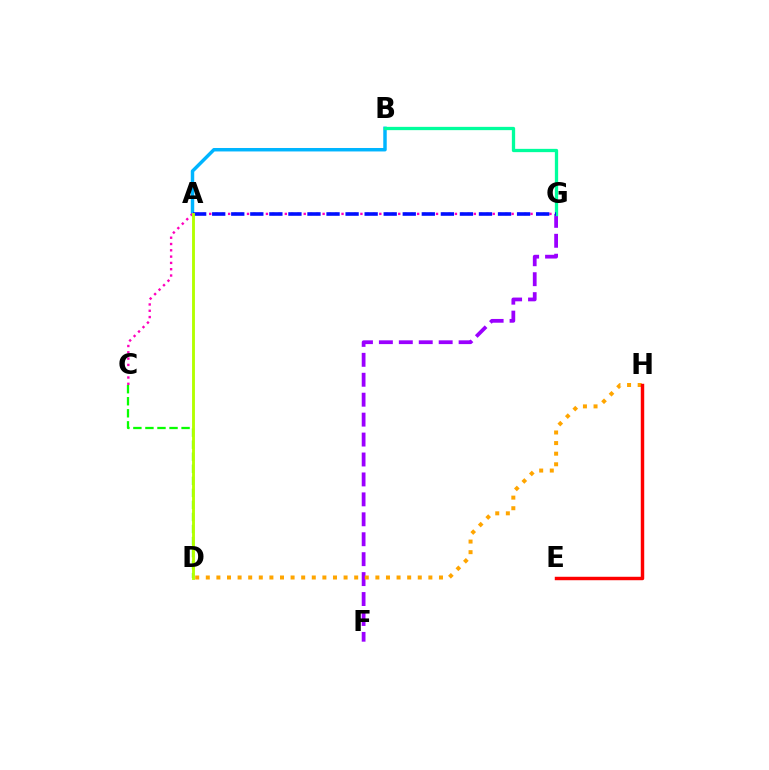{('C', 'D'): [{'color': '#08ff00', 'line_style': 'dashed', 'thickness': 1.64}], ('F', 'G'): [{'color': '#9b00ff', 'line_style': 'dashed', 'thickness': 2.71}], ('A', 'B'): [{'color': '#00b5ff', 'line_style': 'solid', 'thickness': 2.49}], ('D', 'H'): [{'color': '#ffa500', 'line_style': 'dotted', 'thickness': 2.88}], ('B', 'G'): [{'color': '#00ff9d', 'line_style': 'solid', 'thickness': 2.37}], ('C', 'G'): [{'color': '#ff00bd', 'line_style': 'dotted', 'thickness': 1.71}], ('E', 'H'): [{'color': '#ff0000', 'line_style': 'solid', 'thickness': 2.48}], ('A', 'G'): [{'color': '#0010ff', 'line_style': 'dashed', 'thickness': 2.59}], ('A', 'D'): [{'color': '#b3ff00', 'line_style': 'solid', 'thickness': 2.07}]}